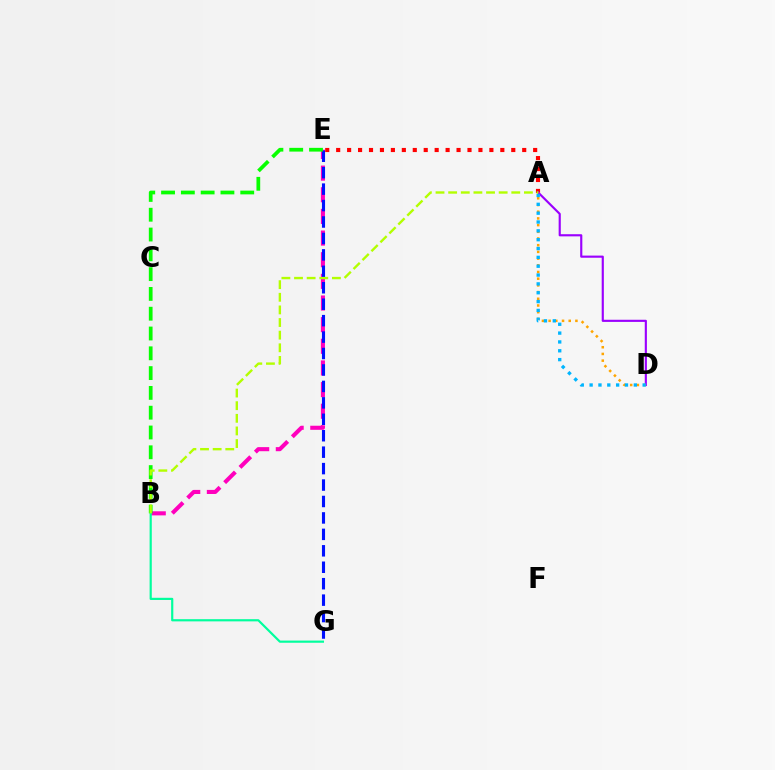{('A', 'E'): [{'color': '#ff0000', 'line_style': 'dotted', 'thickness': 2.97}], ('A', 'D'): [{'color': '#9b00ff', 'line_style': 'solid', 'thickness': 1.55}, {'color': '#ffa500', 'line_style': 'dotted', 'thickness': 1.82}, {'color': '#00b5ff', 'line_style': 'dotted', 'thickness': 2.4}], ('B', 'E'): [{'color': '#ff00bd', 'line_style': 'dashed', 'thickness': 2.94}, {'color': '#08ff00', 'line_style': 'dashed', 'thickness': 2.69}], ('E', 'G'): [{'color': '#0010ff', 'line_style': 'dashed', 'thickness': 2.23}], ('B', 'G'): [{'color': '#00ff9d', 'line_style': 'solid', 'thickness': 1.57}], ('A', 'B'): [{'color': '#b3ff00', 'line_style': 'dashed', 'thickness': 1.72}]}